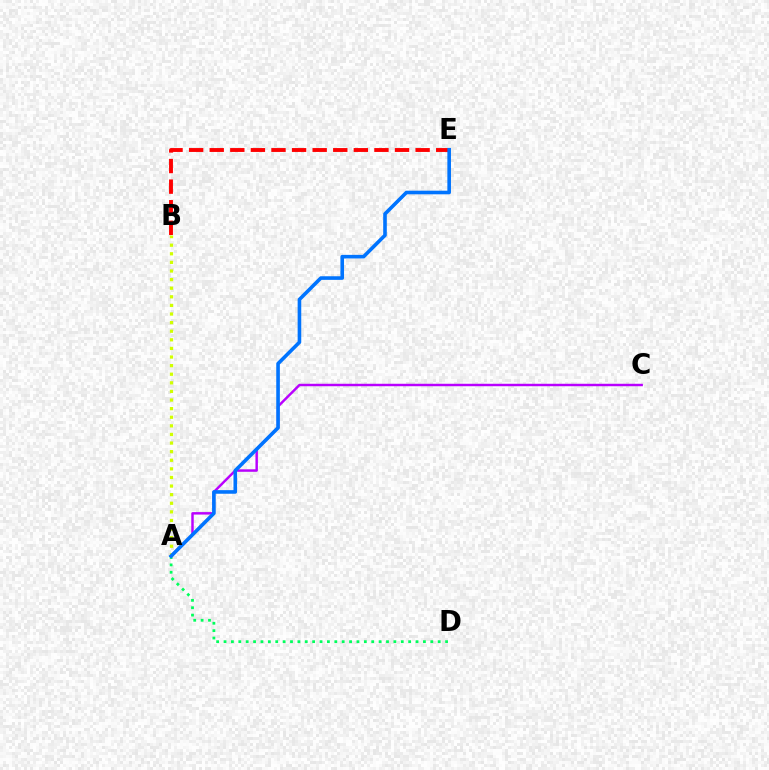{('B', 'E'): [{'color': '#ff0000', 'line_style': 'dashed', 'thickness': 2.8}], ('A', 'B'): [{'color': '#d1ff00', 'line_style': 'dotted', 'thickness': 2.34}], ('A', 'C'): [{'color': '#b900ff', 'line_style': 'solid', 'thickness': 1.76}], ('A', 'D'): [{'color': '#00ff5c', 'line_style': 'dotted', 'thickness': 2.01}], ('A', 'E'): [{'color': '#0074ff', 'line_style': 'solid', 'thickness': 2.6}]}